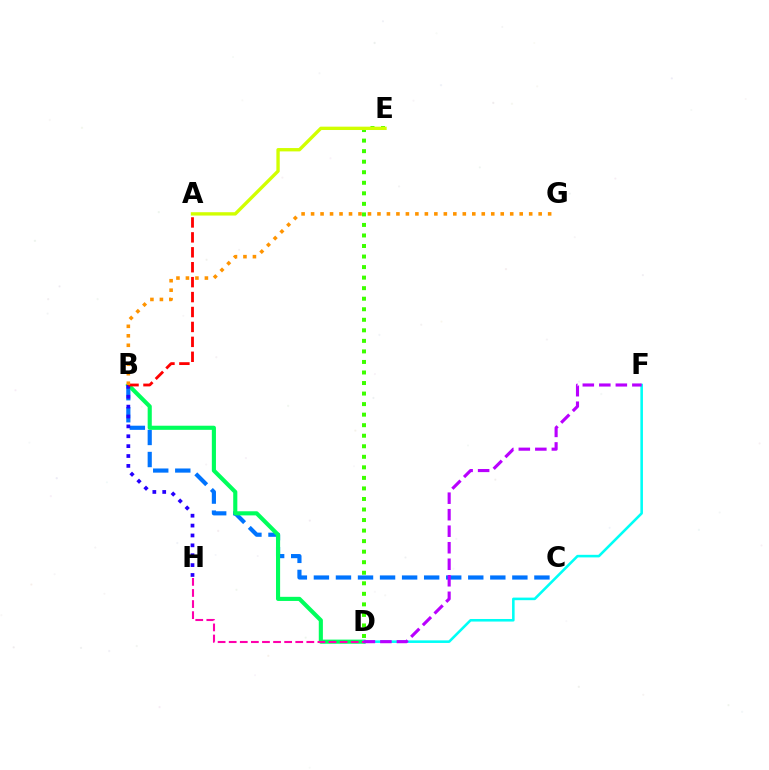{('B', 'C'): [{'color': '#0074ff', 'line_style': 'dashed', 'thickness': 3.0}], ('B', 'D'): [{'color': '#00ff5c', 'line_style': 'solid', 'thickness': 2.96}], ('D', 'F'): [{'color': '#00fff6', 'line_style': 'solid', 'thickness': 1.85}, {'color': '#b900ff', 'line_style': 'dashed', 'thickness': 2.24}], ('B', 'H'): [{'color': '#2500ff', 'line_style': 'dotted', 'thickness': 2.68}], ('A', 'B'): [{'color': '#ff0000', 'line_style': 'dashed', 'thickness': 2.03}], ('D', 'H'): [{'color': '#ff00ac', 'line_style': 'dashed', 'thickness': 1.51}], ('D', 'E'): [{'color': '#3dff00', 'line_style': 'dotted', 'thickness': 2.86}], ('B', 'G'): [{'color': '#ff9400', 'line_style': 'dotted', 'thickness': 2.58}], ('A', 'E'): [{'color': '#d1ff00', 'line_style': 'solid', 'thickness': 2.41}]}